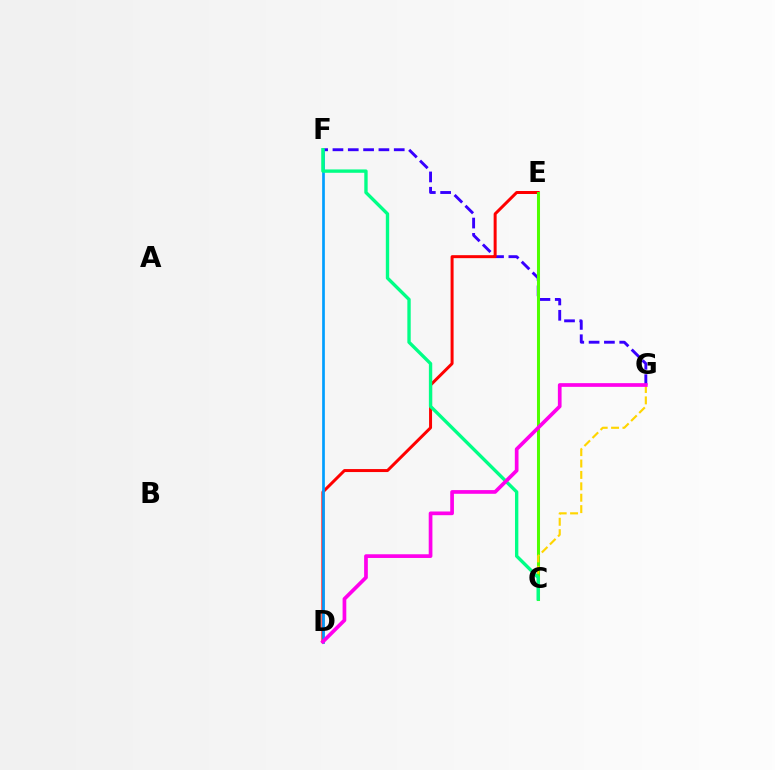{('F', 'G'): [{'color': '#3700ff', 'line_style': 'dashed', 'thickness': 2.08}], ('D', 'E'): [{'color': '#ff0000', 'line_style': 'solid', 'thickness': 2.15}], ('D', 'F'): [{'color': '#009eff', 'line_style': 'solid', 'thickness': 1.95}], ('C', 'E'): [{'color': '#4fff00', 'line_style': 'solid', 'thickness': 2.19}], ('C', 'G'): [{'color': '#ffd500', 'line_style': 'dashed', 'thickness': 1.55}], ('C', 'F'): [{'color': '#00ff86', 'line_style': 'solid', 'thickness': 2.42}], ('D', 'G'): [{'color': '#ff00ed', 'line_style': 'solid', 'thickness': 2.66}]}